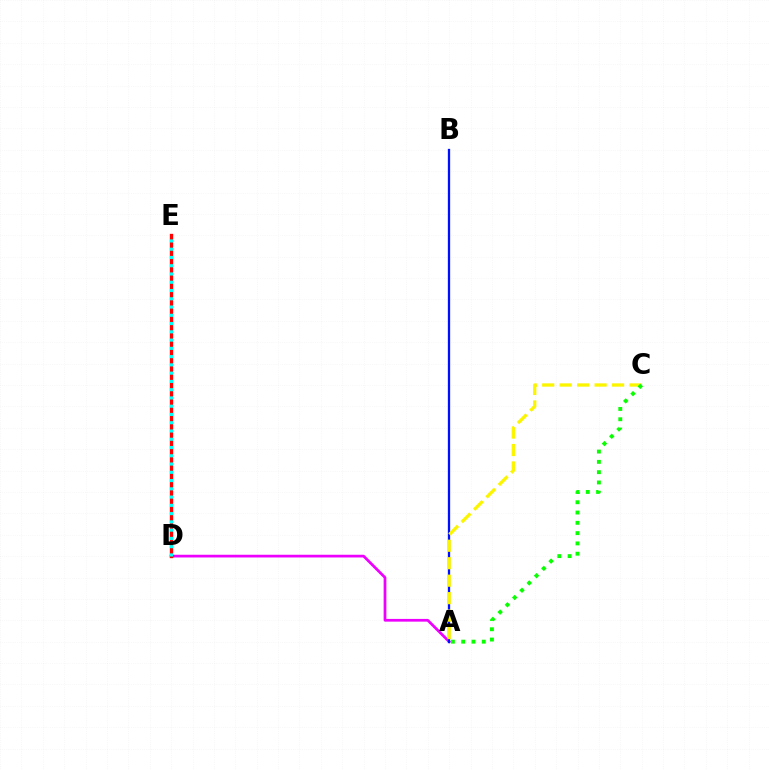{('A', 'D'): [{'color': '#ee00ff', 'line_style': 'solid', 'thickness': 1.96}], ('D', 'E'): [{'color': '#ff0000', 'line_style': 'solid', 'thickness': 2.4}, {'color': '#00fff6', 'line_style': 'dotted', 'thickness': 2.25}], ('A', 'B'): [{'color': '#0010ff', 'line_style': 'solid', 'thickness': 1.65}], ('A', 'C'): [{'color': '#fcf500', 'line_style': 'dashed', 'thickness': 2.37}, {'color': '#08ff00', 'line_style': 'dotted', 'thickness': 2.8}]}